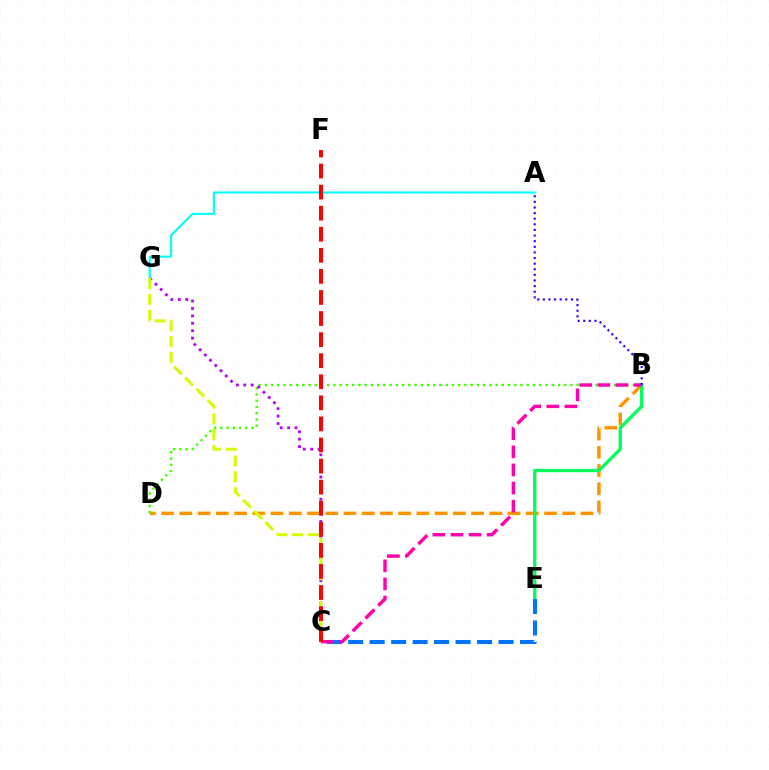{('B', 'D'): [{'color': '#ff9400', 'line_style': 'dashed', 'thickness': 2.48}, {'color': '#3dff00', 'line_style': 'dotted', 'thickness': 1.69}], ('B', 'E'): [{'color': '#00ff5c', 'line_style': 'solid', 'thickness': 2.37}], ('C', 'E'): [{'color': '#0074ff', 'line_style': 'dashed', 'thickness': 2.92}], ('C', 'G'): [{'color': '#b900ff', 'line_style': 'dotted', 'thickness': 2.01}, {'color': '#d1ff00', 'line_style': 'dashed', 'thickness': 2.15}], ('A', 'G'): [{'color': '#00fff6', 'line_style': 'solid', 'thickness': 1.52}], ('B', 'C'): [{'color': '#ff00ac', 'line_style': 'dashed', 'thickness': 2.46}], ('A', 'B'): [{'color': '#2500ff', 'line_style': 'dotted', 'thickness': 1.53}], ('C', 'F'): [{'color': '#ff0000', 'line_style': 'dashed', 'thickness': 2.86}]}